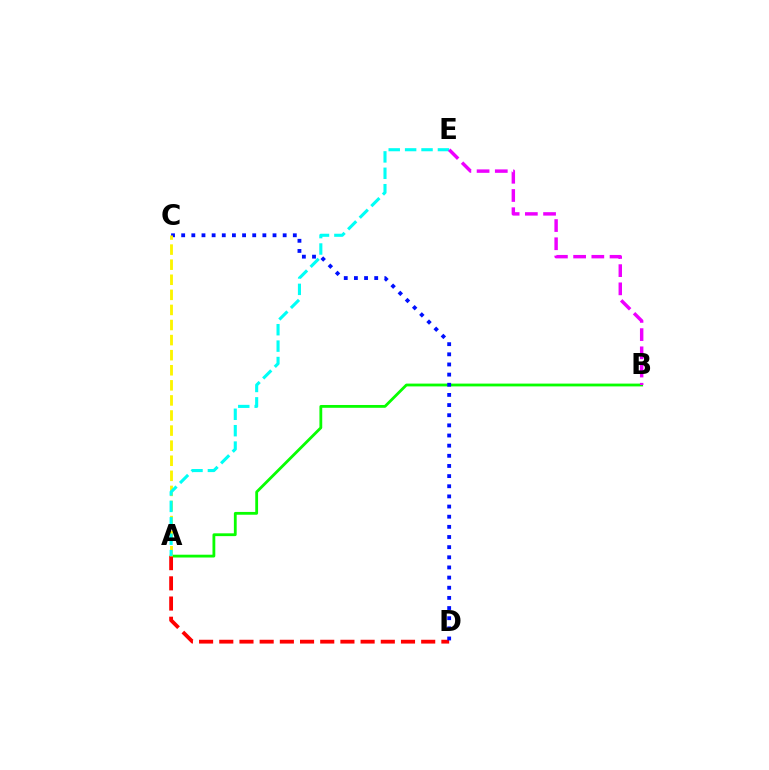{('A', 'B'): [{'color': '#08ff00', 'line_style': 'solid', 'thickness': 2.02}], ('A', 'D'): [{'color': '#ff0000', 'line_style': 'dashed', 'thickness': 2.74}], ('C', 'D'): [{'color': '#0010ff', 'line_style': 'dotted', 'thickness': 2.76}], ('A', 'C'): [{'color': '#fcf500', 'line_style': 'dashed', 'thickness': 2.05}], ('A', 'E'): [{'color': '#00fff6', 'line_style': 'dashed', 'thickness': 2.23}], ('B', 'E'): [{'color': '#ee00ff', 'line_style': 'dashed', 'thickness': 2.47}]}